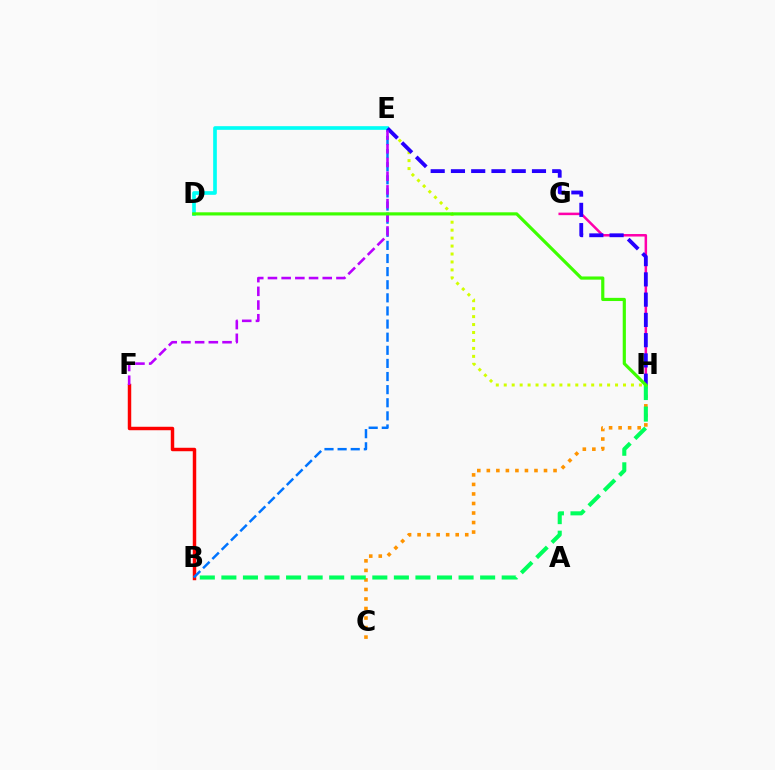{('B', 'F'): [{'color': '#ff0000', 'line_style': 'solid', 'thickness': 2.49}], ('B', 'E'): [{'color': '#0074ff', 'line_style': 'dashed', 'thickness': 1.78}], ('E', 'H'): [{'color': '#d1ff00', 'line_style': 'dotted', 'thickness': 2.16}, {'color': '#2500ff', 'line_style': 'dashed', 'thickness': 2.75}], ('C', 'H'): [{'color': '#ff9400', 'line_style': 'dotted', 'thickness': 2.59}], ('G', 'H'): [{'color': '#ff00ac', 'line_style': 'solid', 'thickness': 1.81}], ('D', 'E'): [{'color': '#00fff6', 'line_style': 'solid', 'thickness': 2.63}], ('E', 'F'): [{'color': '#b900ff', 'line_style': 'dashed', 'thickness': 1.86}], ('B', 'H'): [{'color': '#00ff5c', 'line_style': 'dashed', 'thickness': 2.93}], ('D', 'H'): [{'color': '#3dff00', 'line_style': 'solid', 'thickness': 2.28}]}